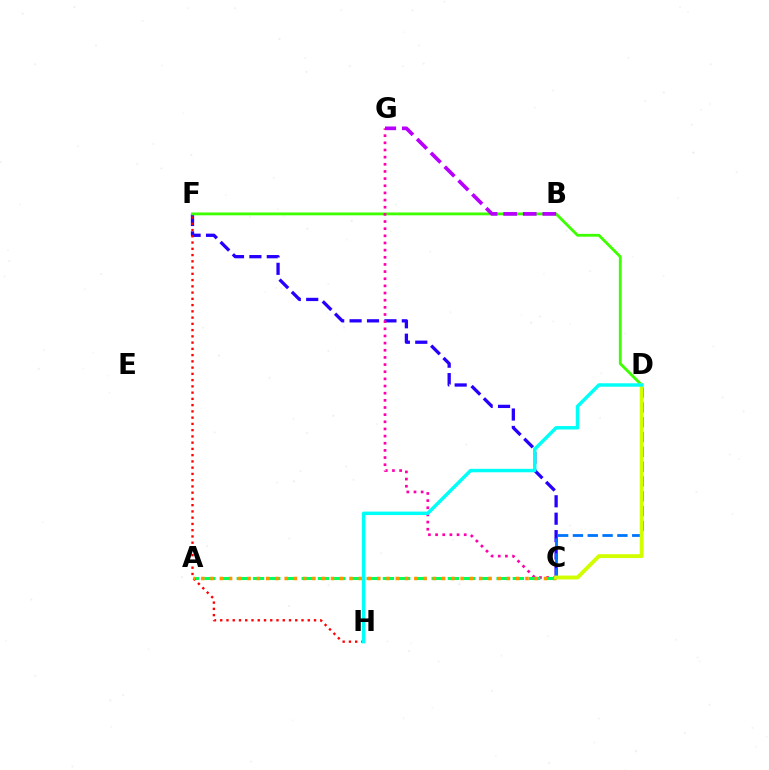{('C', 'F'): [{'color': '#2500ff', 'line_style': 'dashed', 'thickness': 2.37}], ('D', 'F'): [{'color': '#3dff00', 'line_style': 'solid', 'thickness': 2.03}], ('C', 'G'): [{'color': '#ff00ac', 'line_style': 'dotted', 'thickness': 1.94}], ('B', 'G'): [{'color': '#b900ff', 'line_style': 'dashed', 'thickness': 2.66}], ('A', 'C'): [{'color': '#00ff5c', 'line_style': 'dashed', 'thickness': 2.21}, {'color': '#ff9400', 'line_style': 'dotted', 'thickness': 2.52}], ('C', 'D'): [{'color': '#0074ff', 'line_style': 'dashed', 'thickness': 2.01}, {'color': '#d1ff00', 'line_style': 'solid', 'thickness': 2.79}], ('F', 'H'): [{'color': '#ff0000', 'line_style': 'dotted', 'thickness': 1.7}], ('D', 'H'): [{'color': '#00fff6', 'line_style': 'solid', 'thickness': 2.49}]}